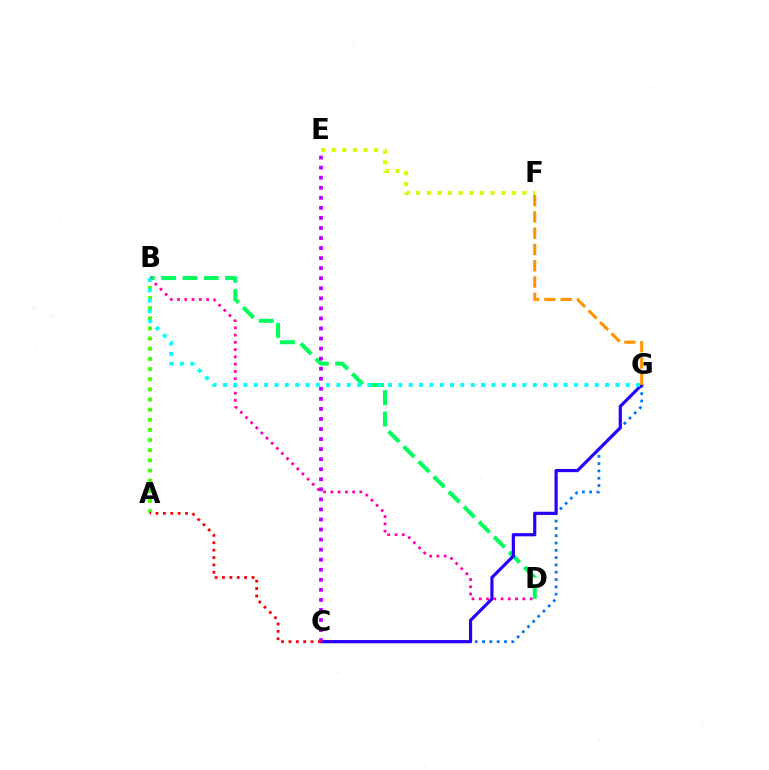{('A', 'B'): [{'color': '#3dff00', 'line_style': 'dotted', 'thickness': 2.76}], ('E', 'F'): [{'color': '#d1ff00', 'line_style': 'dotted', 'thickness': 2.89}], ('B', 'D'): [{'color': '#00ff5c', 'line_style': 'dashed', 'thickness': 2.9}, {'color': '#ff00ac', 'line_style': 'dotted', 'thickness': 1.97}], ('C', 'G'): [{'color': '#0074ff', 'line_style': 'dotted', 'thickness': 1.99}, {'color': '#2500ff', 'line_style': 'solid', 'thickness': 2.29}], ('C', 'E'): [{'color': '#b900ff', 'line_style': 'dotted', 'thickness': 2.73}], ('A', 'C'): [{'color': '#ff0000', 'line_style': 'dotted', 'thickness': 2.01}], ('F', 'G'): [{'color': '#ff9400', 'line_style': 'dashed', 'thickness': 2.21}], ('B', 'G'): [{'color': '#00fff6', 'line_style': 'dotted', 'thickness': 2.81}]}